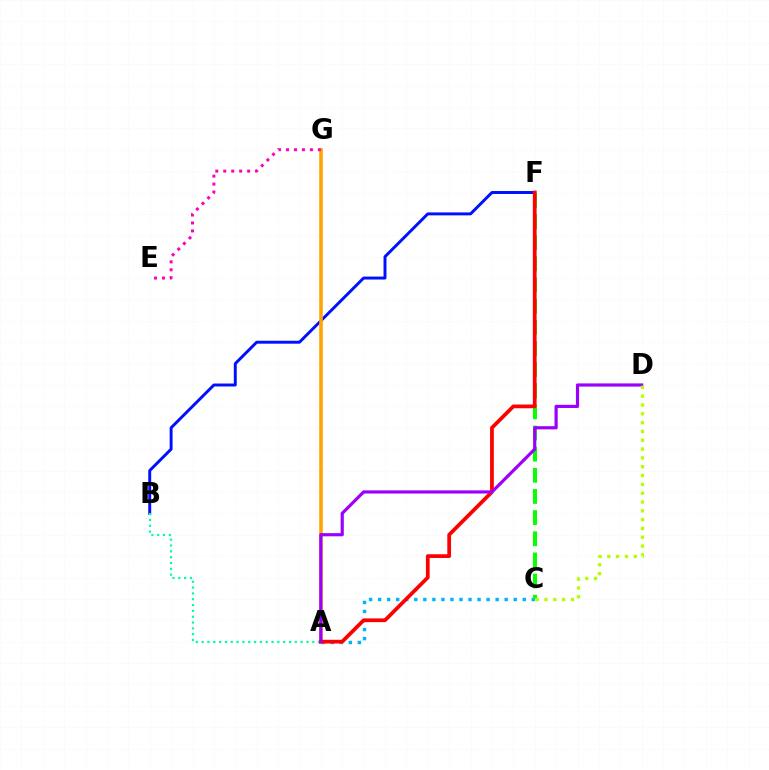{('A', 'C'): [{'color': '#00b5ff', 'line_style': 'dotted', 'thickness': 2.46}], ('B', 'F'): [{'color': '#0010ff', 'line_style': 'solid', 'thickness': 2.12}], ('A', 'B'): [{'color': '#00ff9d', 'line_style': 'dotted', 'thickness': 1.58}], ('C', 'F'): [{'color': '#08ff00', 'line_style': 'dashed', 'thickness': 2.87}], ('A', 'G'): [{'color': '#ffa500', 'line_style': 'solid', 'thickness': 2.57}], ('A', 'F'): [{'color': '#ff0000', 'line_style': 'solid', 'thickness': 2.69}], ('A', 'D'): [{'color': '#9b00ff', 'line_style': 'solid', 'thickness': 2.29}], ('C', 'D'): [{'color': '#b3ff00', 'line_style': 'dotted', 'thickness': 2.4}], ('E', 'G'): [{'color': '#ff00bd', 'line_style': 'dotted', 'thickness': 2.16}]}